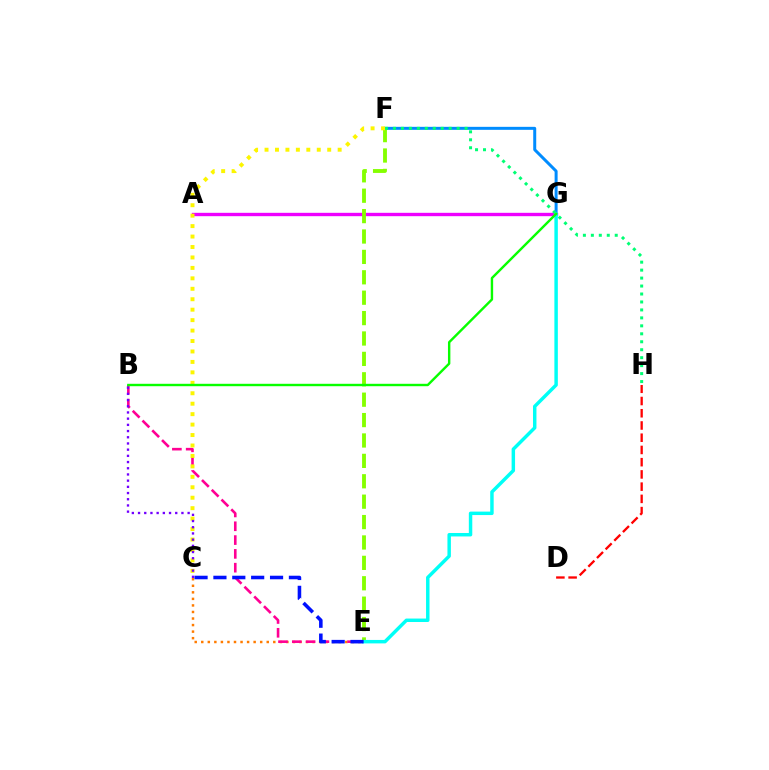{('F', 'G'): [{'color': '#008cff', 'line_style': 'solid', 'thickness': 2.15}], ('C', 'E'): [{'color': '#ff7c00', 'line_style': 'dotted', 'thickness': 1.78}, {'color': '#0010ff', 'line_style': 'dashed', 'thickness': 2.56}], ('A', 'G'): [{'color': '#ee00ff', 'line_style': 'solid', 'thickness': 2.42}], ('B', 'E'): [{'color': '#ff0094', 'line_style': 'dashed', 'thickness': 1.88}], ('D', 'H'): [{'color': '#ff0000', 'line_style': 'dashed', 'thickness': 1.66}], ('E', 'F'): [{'color': '#84ff00', 'line_style': 'dashed', 'thickness': 2.77}], ('C', 'F'): [{'color': '#fcf500', 'line_style': 'dotted', 'thickness': 2.84}], ('B', 'C'): [{'color': '#7200ff', 'line_style': 'dotted', 'thickness': 1.68}], ('E', 'G'): [{'color': '#00fff6', 'line_style': 'solid', 'thickness': 2.49}], ('B', 'G'): [{'color': '#08ff00', 'line_style': 'solid', 'thickness': 1.73}], ('F', 'H'): [{'color': '#00ff74', 'line_style': 'dotted', 'thickness': 2.16}]}